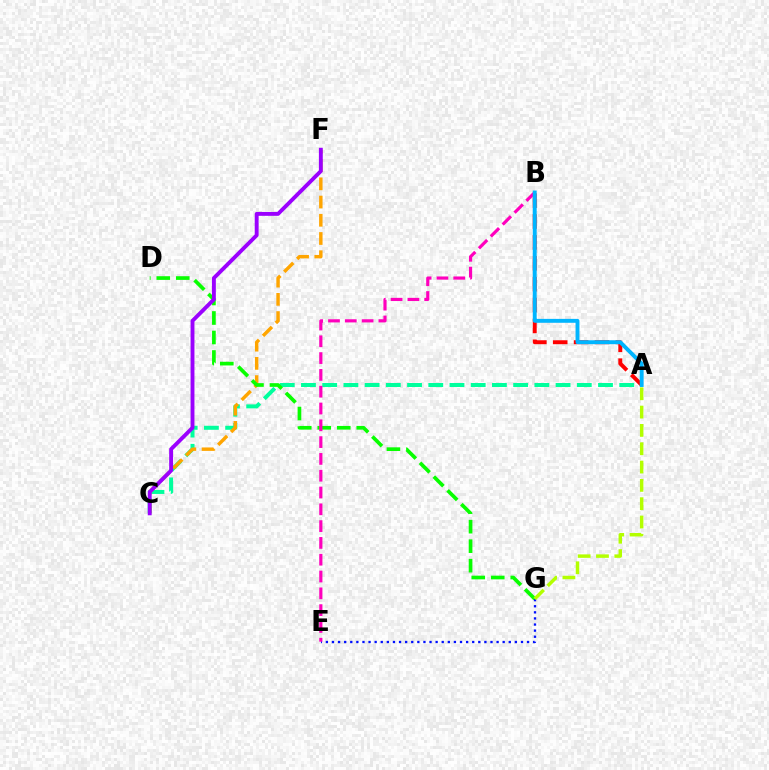{('A', 'B'): [{'color': '#ff0000', 'line_style': 'dashed', 'thickness': 2.84}, {'color': '#00b5ff', 'line_style': 'solid', 'thickness': 2.81}], ('A', 'C'): [{'color': '#00ff9d', 'line_style': 'dashed', 'thickness': 2.88}], ('C', 'F'): [{'color': '#ffa500', 'line_style': 'dashed', 'thickness': 2.48}, {'color': '#9b00ff', 'line_style': 'solid', 'thickness': 2.8}], ('E', 'G'): [{'color': '#0010ff', 'line_style': 'dotted', 'thickness': 1.66}], ('D', 'G'): [{'color': '#08ff00', 'line_style': 'dashed', 'thickness': 2.65}], ('B', 'E'): [{'color': '#ff00bd', 'line_style': 'dashed', 'thickness': 2.28}], ('A', 'G'): [{'color': '#b3ff00', 'line_style': 'dashed', 'thickness': 2.49}]}